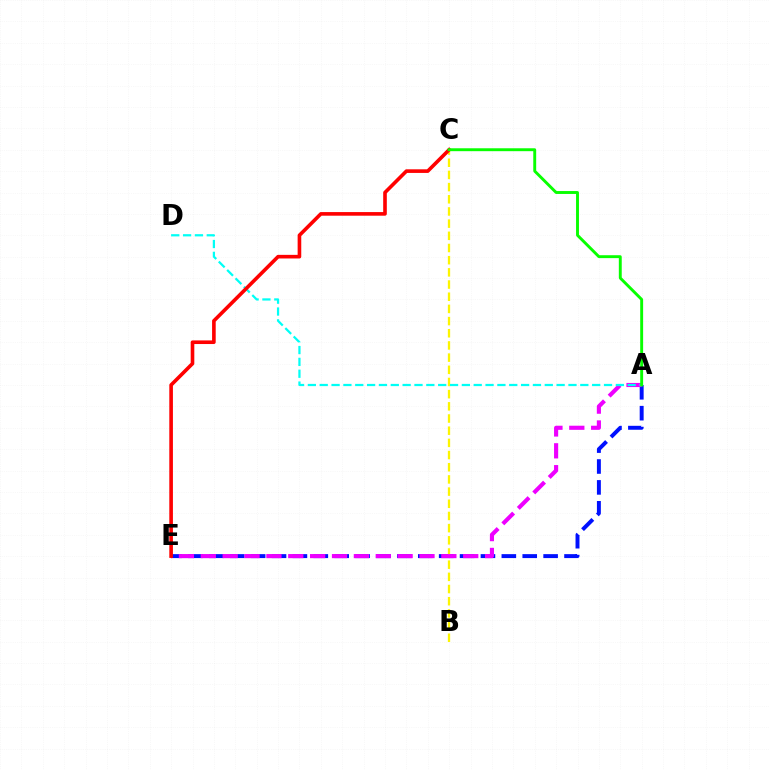{('A', 'E'): [{'color': '#0010ff', 'line_style': 'dashed', 'thickness': 2.84}, {'color': '#ee00ff', 'line_style': 'dashed', 'thickness': 2.97}], ('B', 'C'): [{'color': '#fcf500', 'line_style': 'dashed', 'thickness': 1.65}], ('A', 'D'): [{'color': '#00fff6', 'line_style': 'dashed', 'thickness': 1.61}], ('C', 'E'): [{'color': '#ff0000', 'line_style': 'solid', 'thickness': 2.61}], ('A', 'C'): [{'color': '#08ff00', 'line_style': 'solid', 'thickness': 2.09}]}